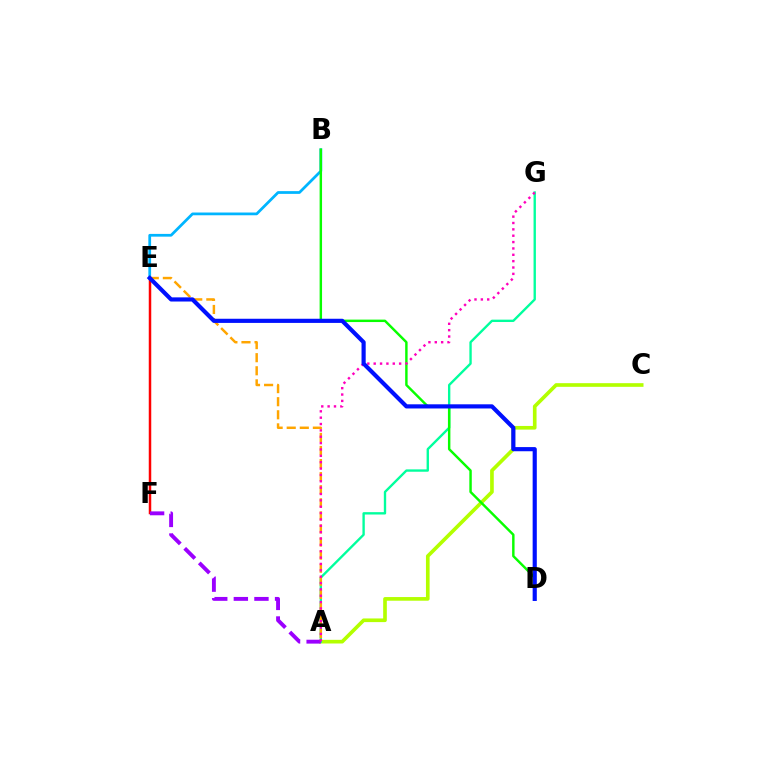{('A', 'C'): [{'color': '#b3ff00', 'line_style': 'solid', 'thickness': 2.63}], ('A', 'G'): [{'color': '#00ff9d', 'line_style': 'solid', 'thickness': 1.7}, {'color': '#ff00bd', 'line_style': 'dotted', 'thickness': 1.73}], ('B', 'E'): [{'color': '#00b5ff', 'line_style': 'solid', 'thickness': 1.98}], ('B', 'D'): [{'color': '#08ff00', 'line_style': 'solid', 'thickness': 1.76}], ('A', 'E'): [{'color': '#ffa500', 'line_style': 'dashed', 'thickness': 1.78}], ('E', 'F'): [{'color': '#ff0000', 'line_style': 'solid', 'thickness': 1.79}], ('A', 'F'): [{'color': '#9b00ff', 'line_style': 'dashed', 'thickness': 2.8}], ('D', 'E'): [{'color': '#0010ff', 'line_style': 'solid', 'thickness': 2.99}]}